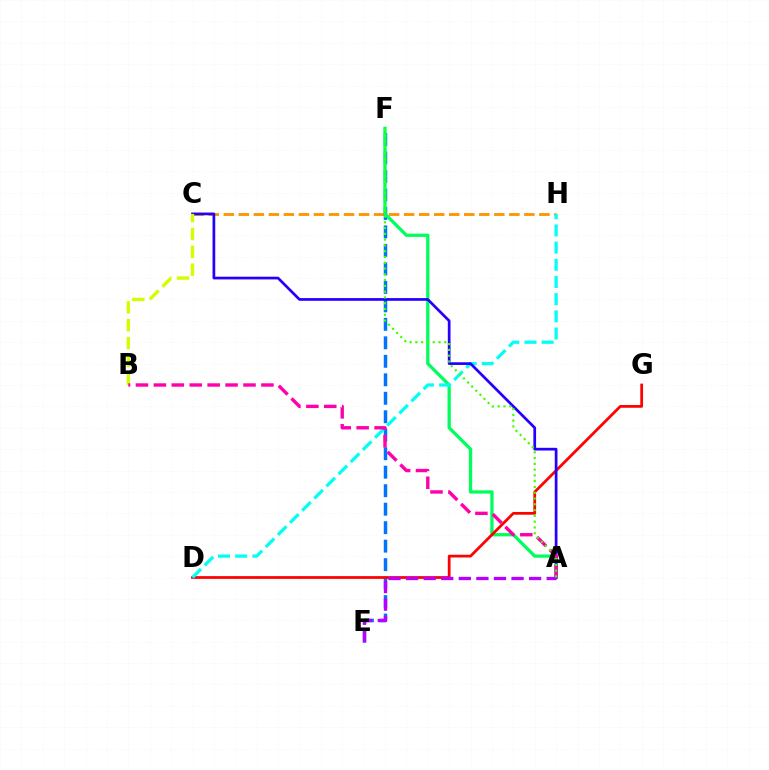{('C', 'H'): [{'color': '#ff9400', 'line_style': 'dashed', 'thickness': 2.04}], ('E', 'F'): [{'color': '#0074ff', 'line_style': 'dashed', 'thickness': 2.51}], ('A', 'F'): [{'color': '#00ff5c', 'line_style': 'solid', 'thickness': 2.36}, {'color': '#3dff00', 'line_style': 'dotted', 'thickness': 1.57}], ('D', 'G'): [{'color': '#ff0000', 'line_style': 'solid', 'thickness': 1.98}], ('D', 'H'): [{'color': '#00fff6', 'line_style': 'dashed', 'thickness': 2.33}], ('A', 'C'): [{'color': '#2500ff', 'line_style': 'solid', 'thickness': 1.95}], ('B', 'C'): [{'color': '#d1ff00', 'line_style': 'dashed', 'thickness': 2.43}], ('A', 'B'): [{'color': '#ff00ac', 'line_style': 'dashed', 'thickness': 2.44}], ('A', 'E'): [{'color': '#b900ff', 'line_style': 'dashed', 'thickness': 2.39}]}